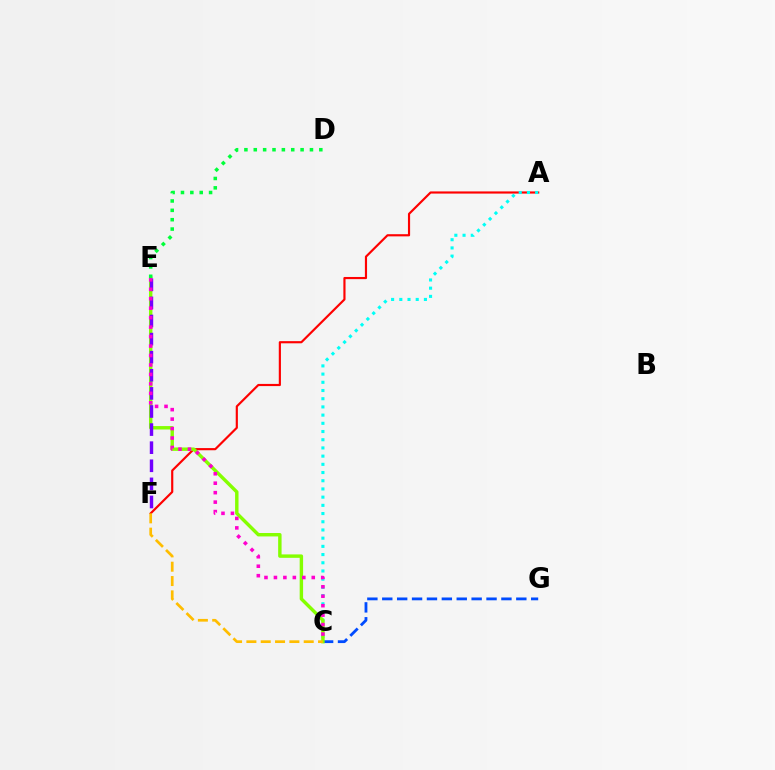{('A', 'F'): [{'color': '#ff0000', 'line_style': 'solid', 'thickness': 1.56}], ('A', 'C'): [{'color': '#00fff6', 'line_style': 'dotted', 'thickness': 2.23}], ('C', 'G'): [{'color': '#004bff', 'line_style': 'dashed', 'thickness': 2.02}], ('C', 'E'): [{'color': '#84ff00', 'line_style': 'solid', 'thickness': 2.46}, {'color': '#ff00cf', 'line_style': 'dotted', 'thickness': 2.57}], ('E', 'F'): [{'color': '#7200ff', 'line_style': 'dashed', 'thickness': 2.46}], ('D', 'E'): [{'color': '#00ff39', 'line_style': 'dotted', 'thickness': 2.54}], ('C', 'F'): [{'color': '#ffbd00', 'line_style': 'dashed', 'thickness': 1.95}]}